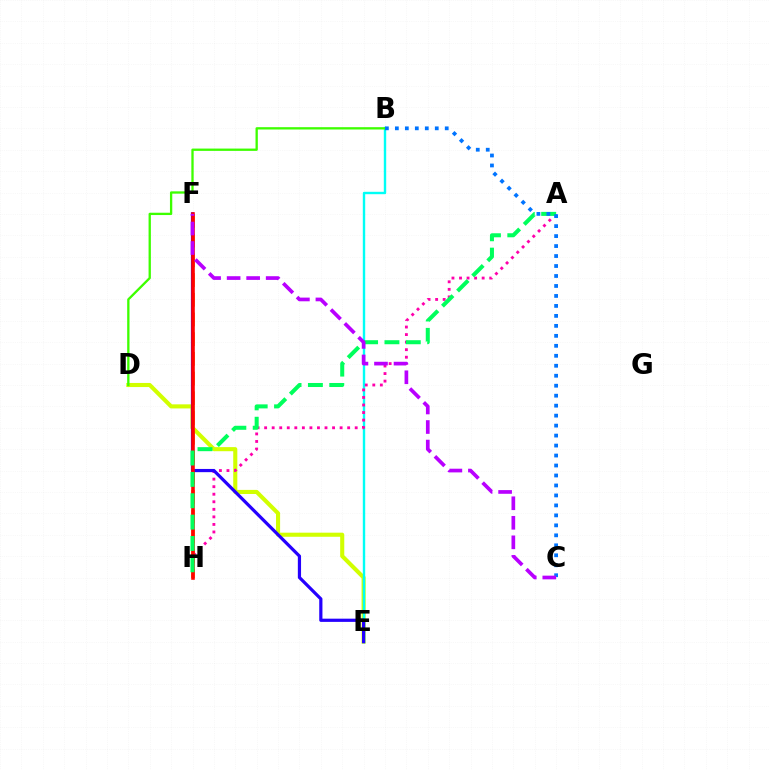{('D', 'E'): [{'color': '#d1ff00', 'line_style': 'solid', 'thickness': 2.95}], ('B', 'E'): [{'color': '#00fff6', 'line_style': 'solid', 'thickness': 1.73}], ('B', 'D'): [{'color': '#3dff00', 'line_style': 'solid', 'thickness': 1.67}], ('A', 'H'): [{'color': '#ff00ac', 'line_style': 'dotted', 'thickness': 2.05}, {'color': '#00ff5c', 'line_style': 'dashed', 'thickness': 2.9}], ('F', 'H'): [{'color': '#ff9400', 'line_style': 'dashed', 'thickness': 2.68}, {'color': '#ff0000', 'line_style': 'solid', 'thickness': 2.57}], ('E', 'F'): [{'color': '#2500ff', 'line_style': 'solid', 'thickness': 2.31}], ('B', 'C'): [{'color': '#0074ff', 'line_style': 'dotted', 'thickness': 2.71}], ('C', 'F'): [{'color': '#b900ff', 'line_style': 'dashed', 'thickness': 2.65}]}